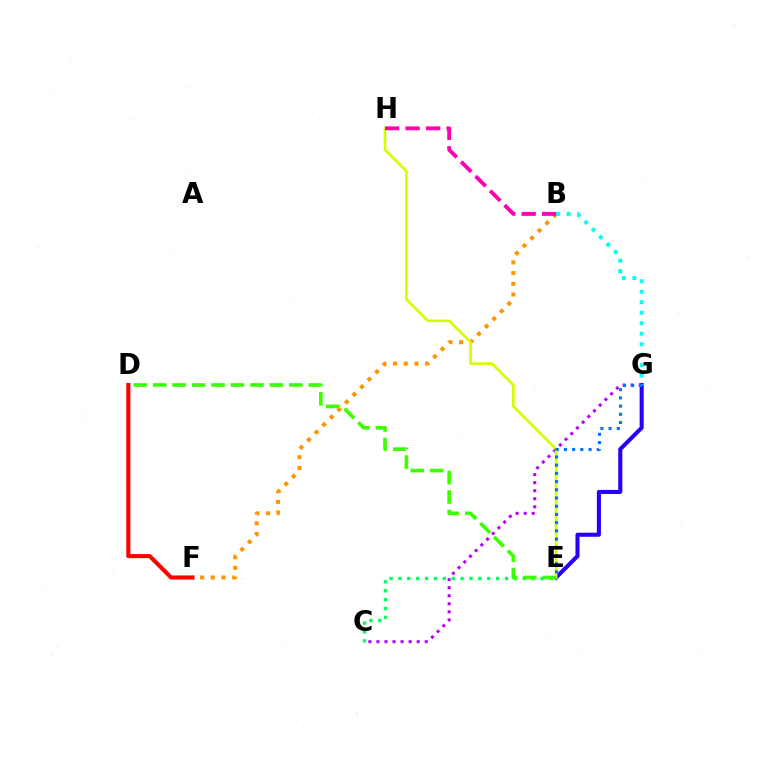{('E', 'G'): [{'color': '#2500ff', 'line_style': 'solid', 'thickness': 2.93}, {'color': '#0074ff', 'line_style': 'dotted', 'thickness': 2.23}], ('C', 'G'): [{'color': '#b900ff', 'line_style': 'dotted', 'thickness': 2.19}], ('B', 'F'): [{'color': '#ff9400', 'line_style': 'dotted', 'thickness': 2.91}], ('D', 'F'): [{'color': '#ff0000', 'line_style': 'solid', 'thickness': 2.95}], ('E', 'H'): [{'color': '#d1ff00', 'line_style': 'solid', 'thickness': 1.91}], ('B', 'G'): [{'color': '#00fff6', 'line_style': 'dotted', 'thickness': 2.85}], ('C', 'E'): [{'color': '#00ff5c', 'line_style': 'dotted', 'thickness': 2.41}], ('B', 'H'): [{'color': '#ff00ac', 'line_style': 'dashed', 'thickness': 2.78}], ('D', 'E'): [{'color': '#3dff00', 'line_style': 'dashed', 'thickness': 2.64}]}